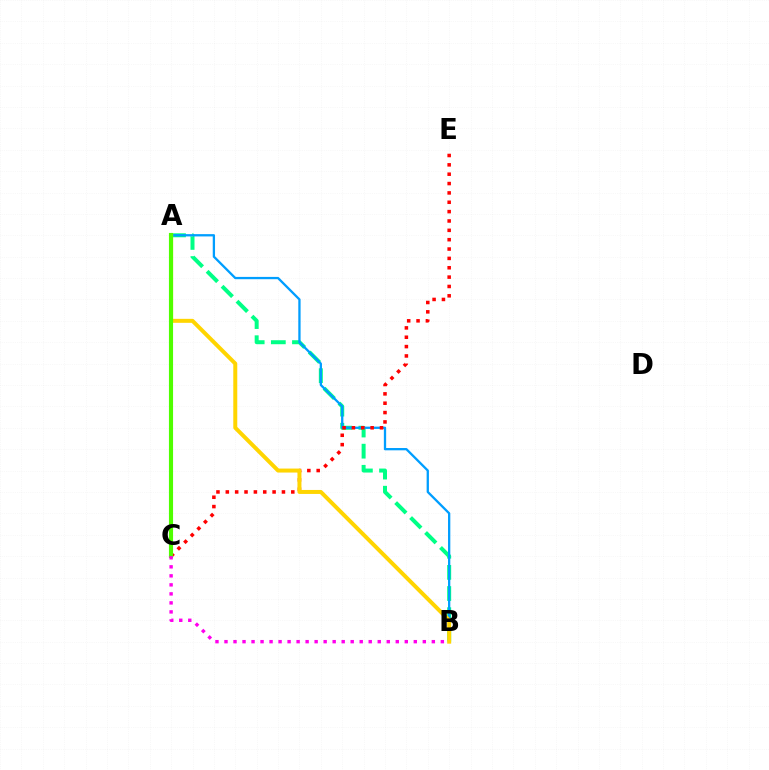{('A', 'B'): [{'color': '#00ff86', 'line_style': 'dashed', 'thickness': 2.87}, {'color': '#009eff', 'line_style': 'solid', 'thickness': 1.65}, {'color': '#ffd500', 'line_style': 'solid', 'thickness': 2.87}], ('A', 'C'): [{'color': '#3700ff', 'line_style': 'solid', 'thickness': 1.52}, {'color': '#4fff00', 'line_style': 'solid', 'thickness': 2.97}], ('C', 'E'): [{'color': '#ff0000', 'line_style': 'dotted', 'thickness': 2.54}], ('B', 'C'): [{'color': '#ff00ed', 'line_style': 'dotted', 'thickness': 2.45}]}